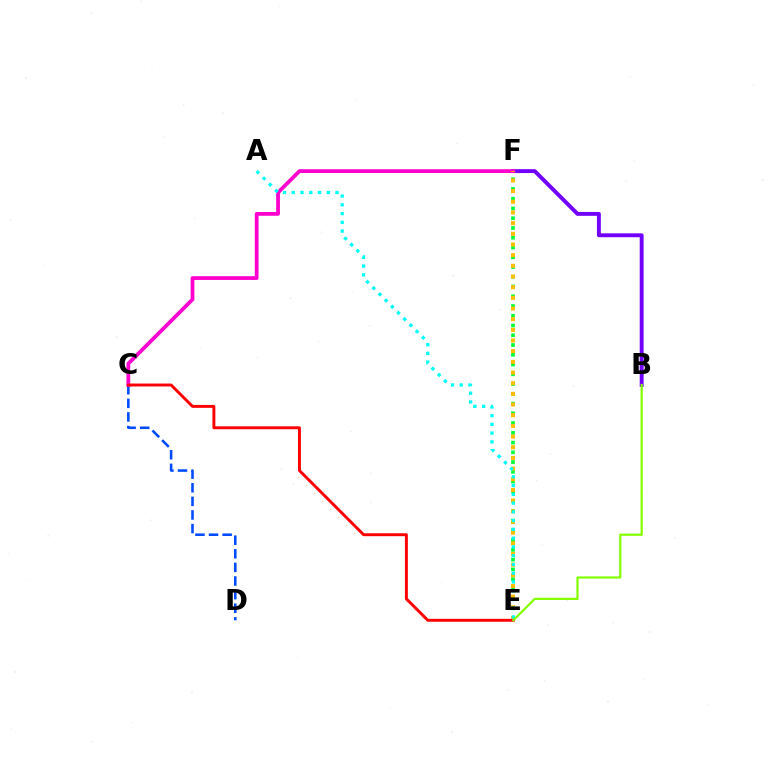{('E', 'F'): [{'color': '#00ff39', 'line_style': 'dotted', 'thickness': 2.65}, {'color': '#ffbd00', 'line_style': 'dotted', 'thickness': 2.9}], ('C', 'D'): [{'color': '#004bff', 'line_style': 'dashed', 'thickness': 1.85}], ('B', 'F'): [{'color': '#7200ff', 'line_style': 'solid', 'thickness': 2.8}], ('C', 'F'): [{'color': '#ff00cf', 'line_style': 'solid', 'thickness': 2.71}], ('C', 'E'): [{'color': '#ff0000', 'line_style': 'solid', 'thickness': 2.11}], ('A', 'E'): [{'color': '#00fff6', 'line_style': 'dotted', 'thickness': 2.38}], ('B', 'E'): [{'color': '#84ff00', 'line_style': 'solid', 'thickness': 1.58}]}